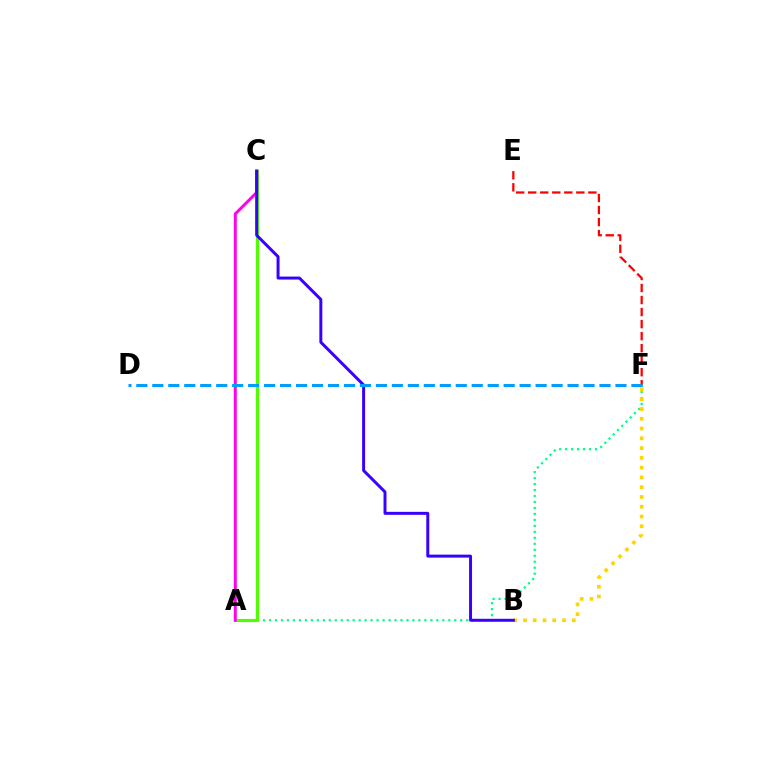{('A', 'F'): [{'color': '#00ff86', 'line_style': 'dotted', 'thickness': 1.62}], ('B', 'F'): [{'color': '#ffd500', 'line_style': 'dotted', 'thickness': 2.66}], ('E', 'F'): [{'color': '#ff0000', 'line_style': 'dashed', 'thickness': 1.63}], ('A', 'C'): [{'color': '#4fff00', 'line_style': 'solid', 'thickness': 2.28}, {'color': '#ff00ed', 'line_style': 'solid', 'thickness': 2.14}], ('B', 'C'): [{'color': '#3700ff', 'line_style': 'solid', 'thickness': 2.14}], ('D', 'F'): [{'color': '#009eff', 'line_style': 'dashed', 'thickness': 2.17}]}